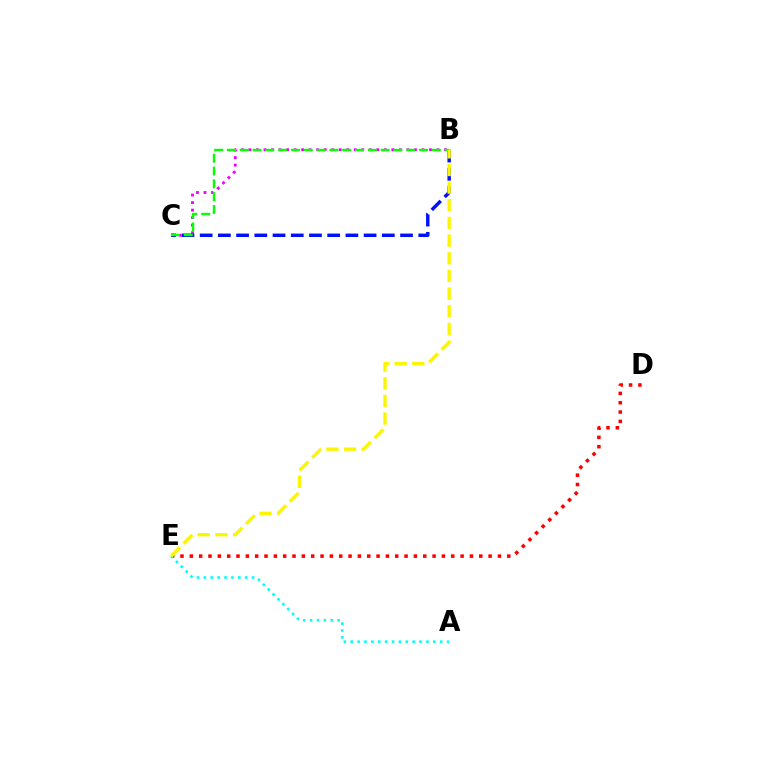{('B', 'C'): [{'color': '#ee00ff', 'line_style': 'dotted', 'thickness': 2.04}, {'color': '#0010ff', 'line_style': 'dashed', 'thickness': 2.47}, {'color': '#08ff00', 'line_style': 'dashed', 'thickness': 1.74}], ('D', 'E'): [{'color': '#ff0000', 'line_style': 'dotted', 'thickness': 2.54}], ('A', 'E'): [{'color': '#00fff6', 'line_style': 'dotted', 'thickness': 1.87}], ('B', 'E'): [{'color': '#fcf500', 'line_style': 'dashed', 'thickness': 2.4}]}